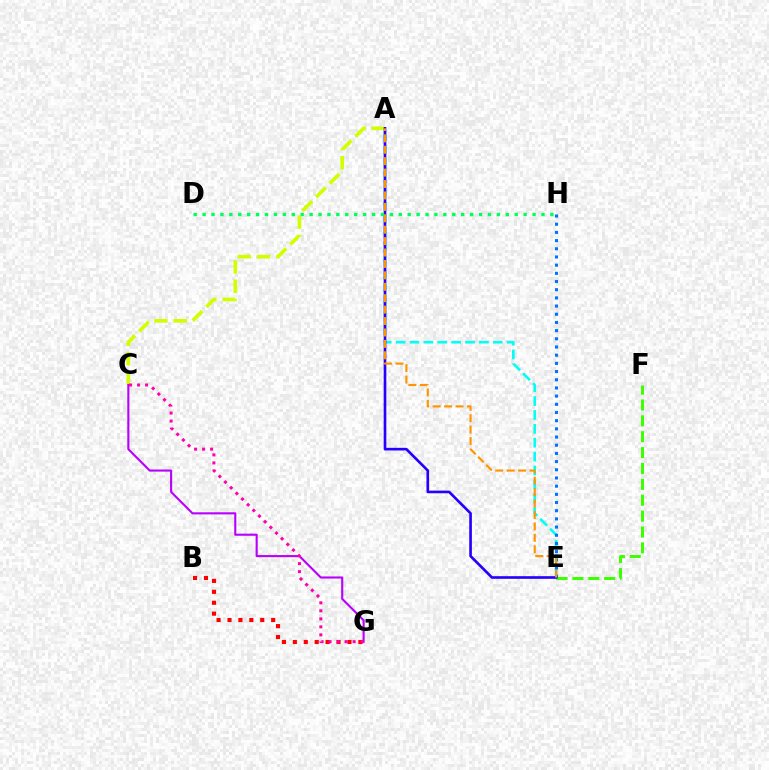{('A', 'C'): [{'color': '#d1ff00', 'line_style': 'dashed', 'thickness': 2.62}], ('E', 'F'): [{'color': '#3dff00', 'line_style': 'dashed', 'thickness': 2.16}], ('A', 'E'): [{'color': '#00fff6', 'line_style': 'dashed', 'thickness': 1.89}, {'color': '#2500ff', 'line_style': 'solid', 'thickness': 1.9}, {'color': '#ff9400', 'line_style': 'dashed', 'thickness': 1.55}], ('C', 'G'): [{'color': '#b900ff', 'line_style': 'solid', 'thickness': 1.52}, {'color': '#ff00ac', 'line_style': 'dotted', 'thickness': 2.18}], ('E', 'H'): [{'color': '#0074ff', 'line_style': 'dotted', 'thickness': 2.22}], ('B', 'G'): [{'color': '#ff0000', 'line_style': 'dotted', 'thickness': 2.97}], ('D', 'H'): [{'color': '#00ff5c', 'line_style': 'dotted', 'thickness': 2.42}]}